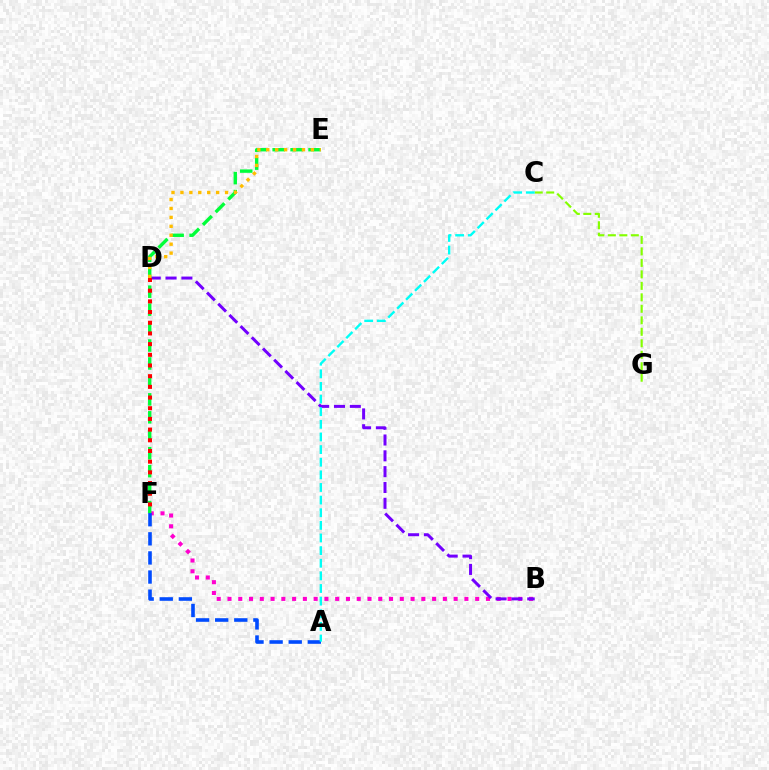{('B', 'F'): [{'color': '#ff00cf', 'line_style': 'dotted', 'thickness': 2.93}], ('B', 'D'): [{'color': '#7200ff', 'line_style': 'dashed', 'thickness': 2.15}], ('E', 'F'): [{'color': '#00ff39', 'line_style': 'dashed', 'thickness': 2.44}], ('D', 'F'): [{'color': '#ff0000', 'line_style': 'dotted', 'thickness': 2.9}], ('C', 'G'): [{'color': '#84ff00', 'line_style': 'dashed', 'thickness': 1.56}], ('D', 'E'): [{'color': '#ffbd00', 'line_style': 'dotted', 'thickness': 2.43}], ('A', 'F'): [{'color': '#004bff', 'line_style': 'dashed', 'thickness': 2.6}], ('A', 'C'): [{'color': '#00fff6', 'line_style': 'dashed', 'thickness': 1.72}]}